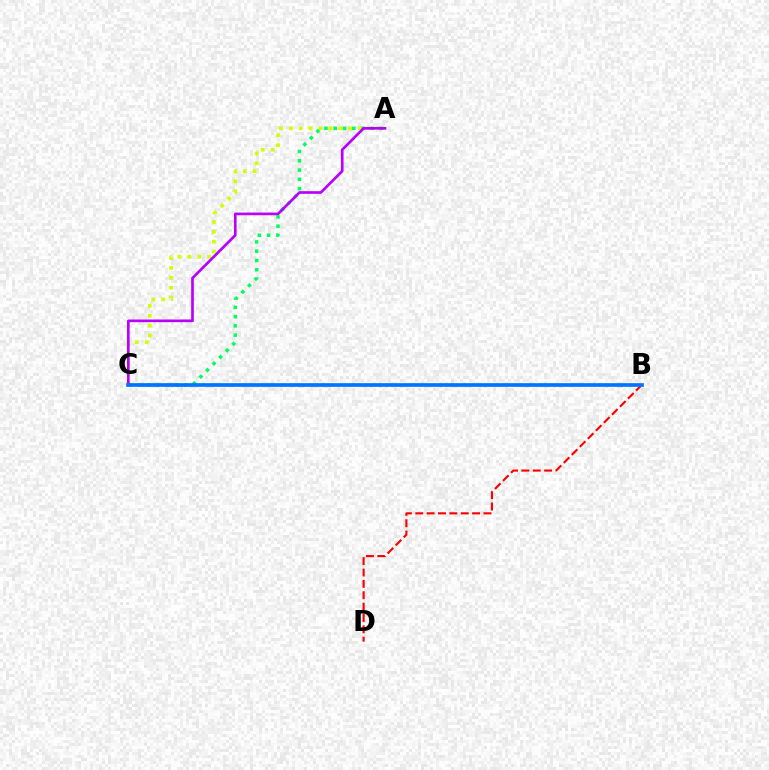{('A', 'C'): [{'color': '#d1ff00', 'line_style': 'dotted', 'thickness': 2.68}, {'color': '#00ff5c', 'line_style': 'dotted', 'thickness': 2.52}, {'color': '#b900ff', 'line_style': 'solid', 'thickness': 1.92}], ('B', 'D'): [{'color': '#ff0000', 'line_style': 'dashed', 'thickness': 1.54}], ('B', 'C'): [{'color': '#0074ff', 'line_style': 'solid', 'thickness': 2.64}]}